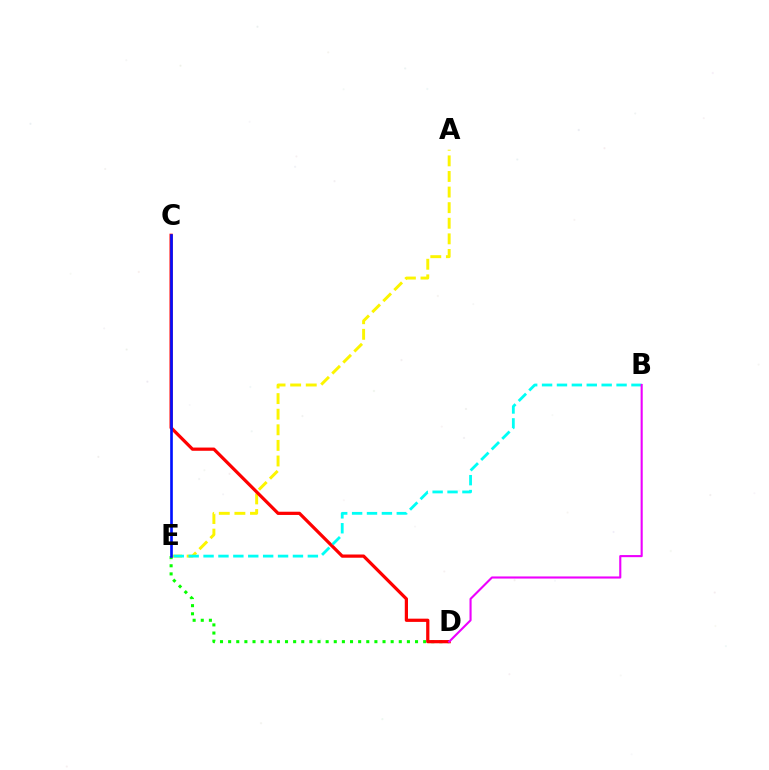{('D', 'E'): [{'color': '#08ff00', 'line_style': 'dotted', 'thickness': 2.21}], ('A', 'E'): [{'color': '#fcf500', 'line_style': 'dashed', 'thickness': 2.12}], ('C', 'D'): [{'color': '#ff0000', 'line_style': 'solid', 'thickness': 2.32}], ('B', 'E'): [{'color': '#00fff6', 'line_style': 'dashed', 'thickness': 2.02}], ('B', 'D'): [{'color': '#ee00ff', 'line_style': 'solid', 'thickness': 1.52}], ('C', 'E'): [{'color': '#0010ff', 'line_style': 'solid', 'thickness': 1.91}]}